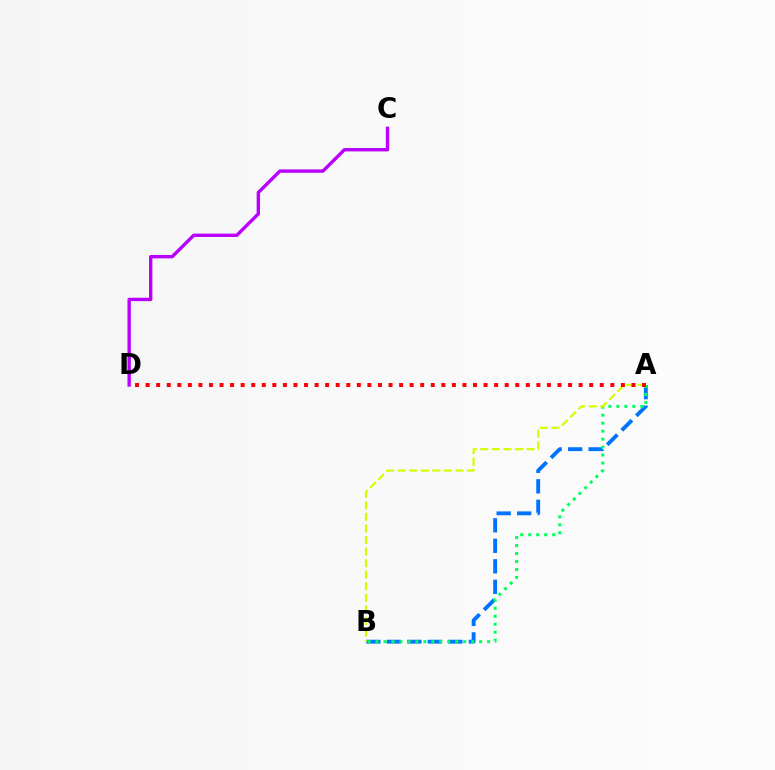{('C', 'D'): [{'color': '#b900ff', 'line_style': 'solid', 'thickness': 2.43}], ('A', 'B'): [{'color': '#0074ff', 'line_style': 'dashed', 'thickness': 2.79}, {'color': '#00ff5c', 'line_style': 'dotted', 'thickness': 2.17}, {'color': '#d1ff00', 'line_style': 'dashed', 'thickness': 1.57}], ('A', 'D'): [{'color': '#ff0000', 'line_style': 'dotted', 'thickness': 2.87}]}